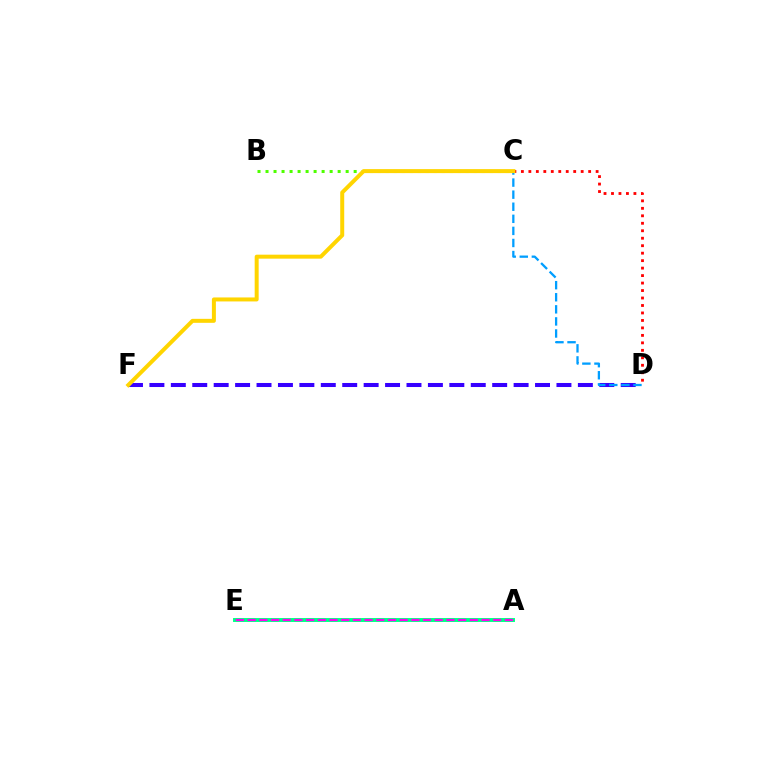{('B', 'C'): [{'color': '#4fff00', 'line_style': 'dotted', 'thickness': 2.18}], ('D', 'F'): [{'color': '#3700ff', 'line_style': 'dashed', 'thickness': 2.91}], ('A', 'E'): [{'color': '#00ff86', 'line_style': 'solid', 'thickness': 2.83}, {'color': '#ff00ed', 'line_style': 'dashed', 'thickness': 1.59}], ('C', 'D'): [{'color': '#ff0000', 'line_style': 'dotted', 'thickness': 2.03}, {'color': '#009eff', 'line_style': 'dashed', 'thickness': 1.64}], ('C', 'F'): [{'color': '#ffd500', 'line_style': 'solid', 'thickness': 2.87}]}